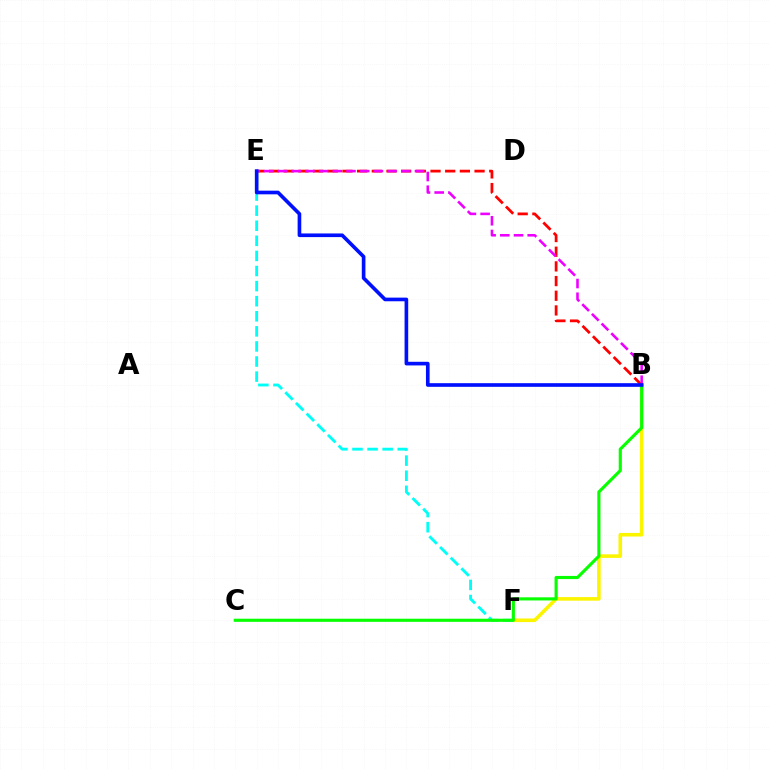{('B', 'F'): [{'color': '#fcf500', 'line_style': 'solid', 'thickness': 2.58}], ('E', 'F'): [{'color': '#00fff6', 'line_style': 'dashed', 'thickness': 2.05}], ('B', 'C'): [{'color': '#08ff00', 'line_style': 'solid', 'thickness': 2.25}], ('B', 'E'): [{'color': '#ff0000', 'line_style': 'dashed', 'thickness': 1.99}, {'color': '#ee00ff', 'line_style': 'dashed', 'thickness': 1.86}, {'color': '#0010ff', 'line_style': 'solid', 'thickness': 2.63}]}